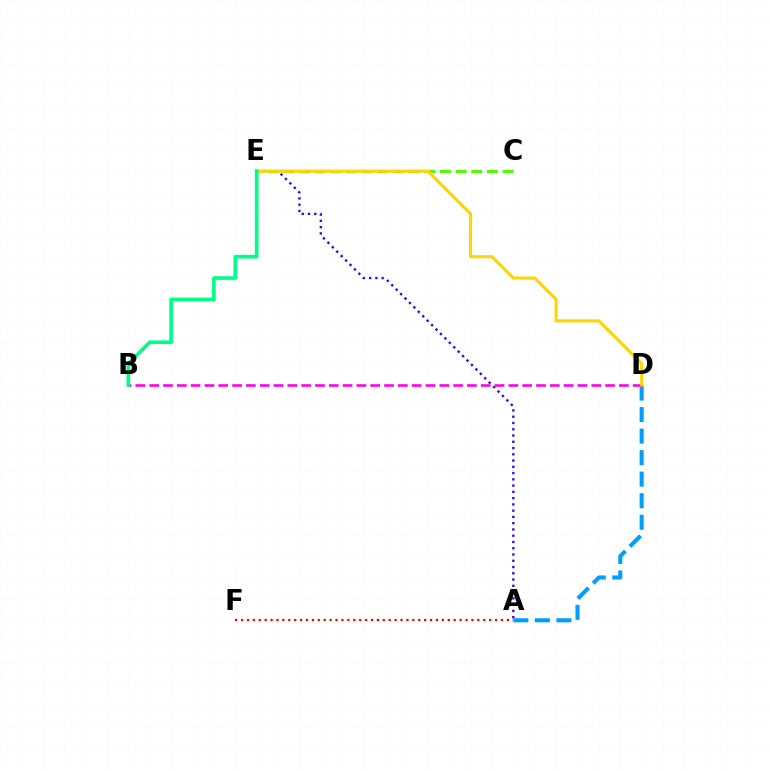{('A', 'D'): [{'color': '#009eff', 'line_style': 'dashed', 'thickness': 2.93}], ('A', 'E'): [{'color': '#3700ff', 'line_style': 'dotted', 'thickness': 1.7}], ('C', 'E'): [{'color': '#4fff00', 'line_style': 'dashed', 'thickness': 2.13}], ('B', 'D'): [{'color': '#ff00ed', 'line_style': 'dashed', 'thickness': 1.88}], ('D', 'E'): [{'color': '#ffd500', 'line_style': 'solid', 'thickness': 2.2}], ('A', 'F'): [{'color': '#ff0000', 'line_style': 'dotted', 'thickness': 1.61}], ('B', 'E'): [{'color': '#00ff86', 'line_style': 'solid', 'thickness': 2.62}]}